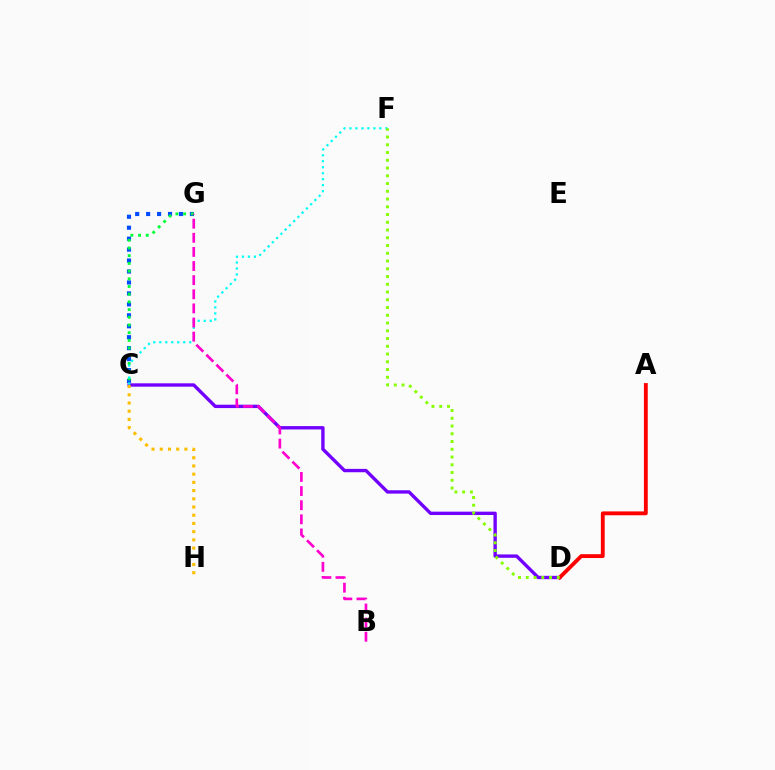{('C', 'G'): [{'color': '#004bff', 'line_style': 'dotted', 'thickness': 2.97}, {'color': '#00ff39', 'line_style': 'dotted', 'thickness': 2.09}], ('C', 'D'): [{'color': '#7200ff', 'line_style': 'solid', 'thickness': 2.42}], ('C', 'F'): [{'color': '#00fff6', 'line_style': 'dotted', 'thickness': 1.63}], ('A', 'D'): [{'color': '#ff0000', 'line_style': 'solid', 'thickness': 2.77}], ('B', 'G'): [{'color': '#ff00cf', 'line_style': 'dashed', 'thickness': 1.92}], ('D', 'F'): [{'color': '#84ff00', 'line_style': 'dotted', 'thickness': 2.11}], ('C', 'H'): [{'color': '#ffbd00', 'line_style': 'dotted', 'thickness': 2.23}]}